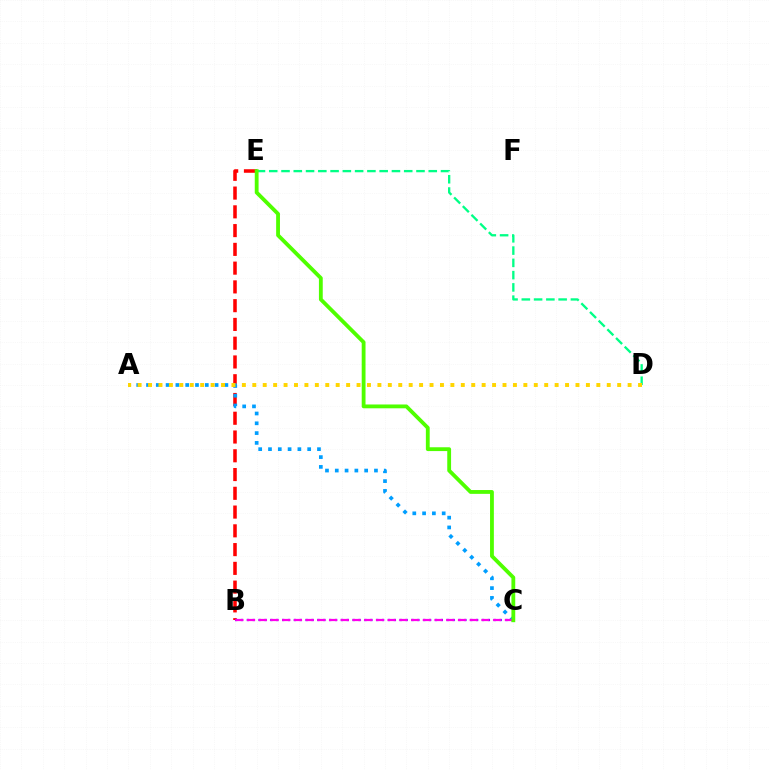{('B', 'E'): [{'color': '#ff0000', 'line_style': 'dashed', 'thickness': 2.55}], ('D', 'E'): [{'color': '#00ff86', 'line_style': 'dashed', 'thickness': 1.67}], ('A', 'C'): [{'color': '#009eff', 'line_style': 'dotted', 'thickness': 2.66}], ('B', 'C'): [{'color': '#3700ff', 'line_style': 'dotted', 'thickness': 1.6}, {'color': '#ff00ed', 'line_style': 'dashed', 'thickness': 1.59}], ('A', 'D'): [{'color': '#ffd500', 'line_style': 'dotted', 'thickness': 2.83}], ('C', 'E'): [{'color': '#4fff00', 'line_style': 'solid', 'thickness': 2.75}]}